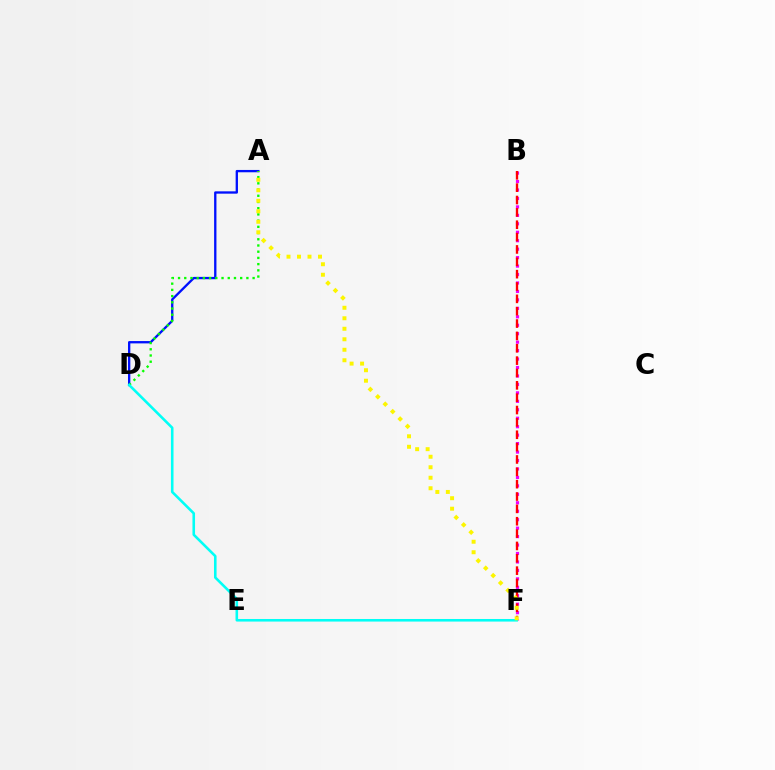{('B', 'F'): [{'color': '#ee00ff', 'line_style': 'dotted', 'thickness': 2.3}, {'color': '#ff0000', 'line_style': 'dashed', 'thickness': 1.68}], ('A', 'D'): [{'color': '#0010ff', 'line_style': 'solid', 'thickness': 1.67}, {'color': '#08ff00', 'line_style': 'dotted', 'thickness': 1.69}], ('D', 'F'): [{'color': '#00fff6', 'line_style': 'solid', 'thickness': 1.86}], ('A', 'F'): [{'color': '#fcf500', 'line_style': 'dotted', 'thickness': 2.85}]}